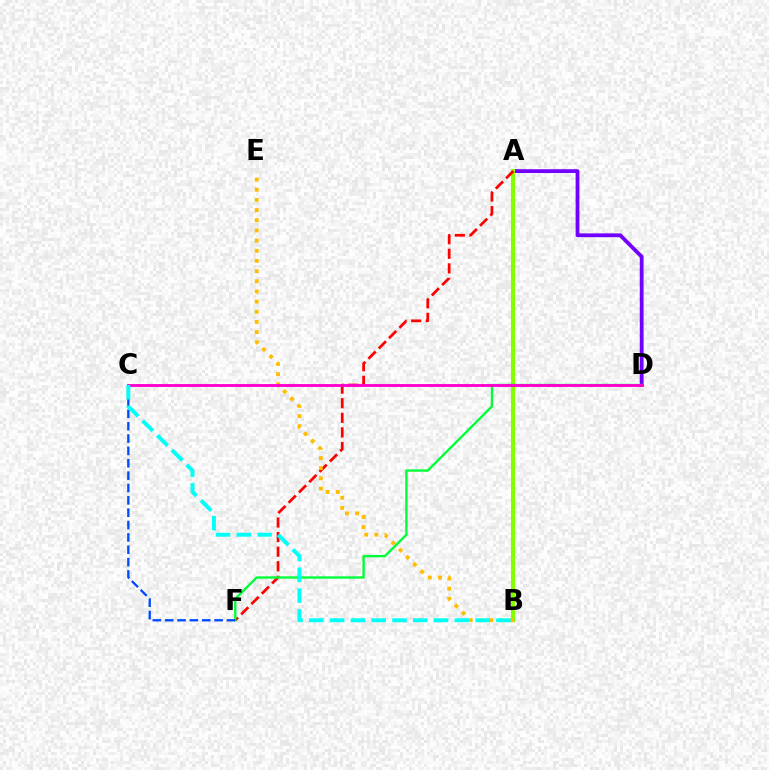{('A', 'D'): [{'color': '#7200ff', 'line_style': 'solid', 'thickness': 2.73}], ('A', 'B'): [{'color': '#84ff00', 'line_style': 'solid', 'thickness': 2.98}], ('A', 'F'): [{'color': '#ff0000', 'line_style': 'dashed', 'thickness': 1.98}], ('D', 'F'): [{'color': '#00ff39', 'line_style': 'solid', 'thickness': 1.7}], ('C', 'F'): [{'color': '#004bff', 'line_style': 'dashed', 'thickness': 1.68}], ('B', 'E'): [{'color': '#ffbd00', 'line_style': 'dotted', 'thickness': 2.76}], ('C', 'D'): [{'color': '#ff00cf', 'line_style': 'solid', 'thickness': 2.07}], ('B', 'C'): [{'color': '#00fff6', 'line_style': 'dashed', 'thickness': 2.82}]}